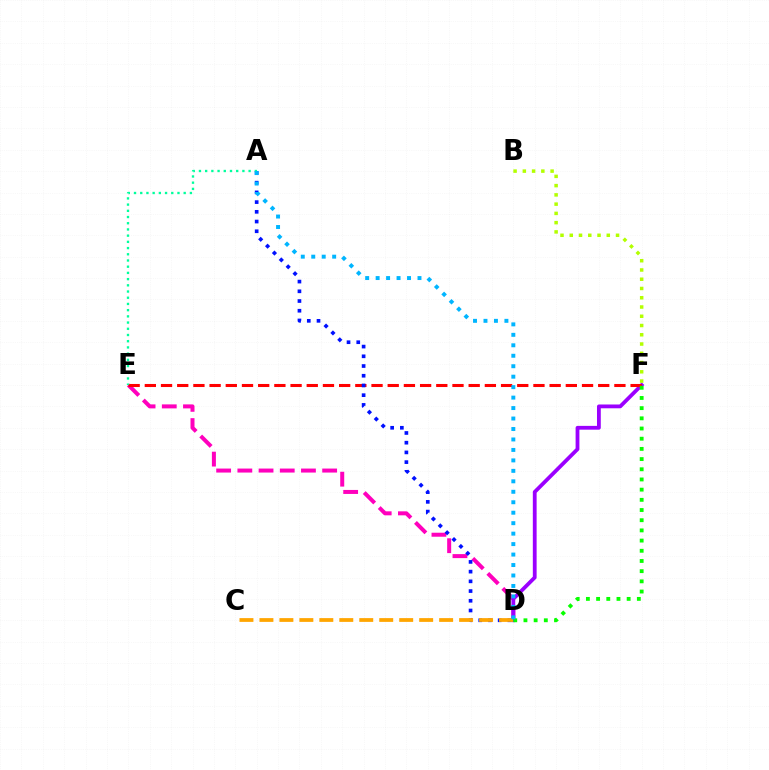{('D', 'E'): [{'color': '#ff00bd', 'line_style': 'dashed', 'thickness': 2.88}], ('D', 'F'): [{'color': '#9b00ff', 'line_style': 'solid', 'thickness': 2.73}, {'color': '#08ff00', 'line_style': 'dotted', 'thickness': 2.77}], ('E', 'F'): [{'color': '#ff0000', 'line_style': 'dashed', 'thickness': 2.2}], ('A', 'D'): [{'color': '#0010ff', 'line_style': 'dotted', 'thickness': 2.64}, {'color': '#00b5ff', 'line_style': 'dotted', 'thickness': 2.84}], ('A', 'E'): [{'color': '#00ff9d', 'line_style': 'dotted', 'thickness': 1.69}], ('C', 'D'): [{'color': '#ffa500', 'line_style': 'dashed', 'thickness': 2.71}], ('B', 'F'): [{'color': '#b3ff00', 'line_style': 'dotted', 'thickness': 2.52}]}